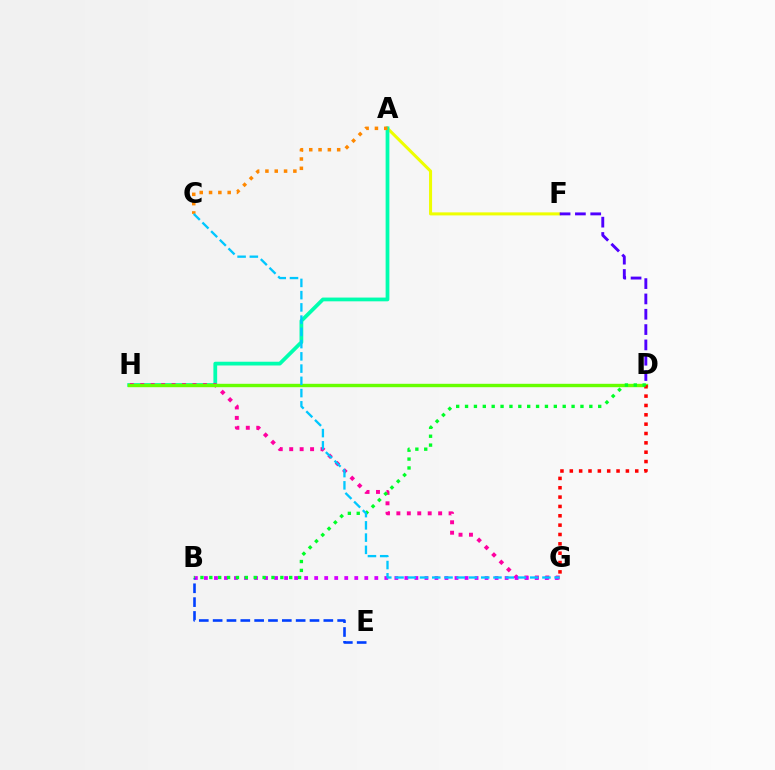{('A', 'F'): [{'color': '#eeff00', 'line_style': 'solid', 'thickness': 2.19}], ('A', 'H'): [{'color': '#00ffaf', 'line_style': 'solid', 'thickness': 2.71}], ('D', 'F'): [{'color': '#4f00ff', 'line_style': 'dashed', 'thickness': 2.08}], ('G', 'H'): [{'color': '#ff00a0', 'line_style': 'dotted', 'thickness': 2.84}], ('D', 'H'): [{'color': '#66ff00', 'line_style': 'solid', 'thickness': 2.45}], ('B', 'G'): [{'color': '#d600ff', 'line_style': 'dotted', 'thickness': 2.72}], ('D', 'G'): [{'color': '#ff0000', 'line_style': 'dotted', 'thickness': 2.54}], ('A', 'C'): [{'color': '#ff8800', 'line_style': 'dotted', 'thickness': 2.53}], ('B', 'D'): [{'color': '#00ff27', 'line_style': 'dotted', 'thickness': 2.41}], ('C', 'G'): [{'color': '#00c7ff', 'line_style': 'dashed', 'thickness': 1.66}], ('B', 'E'): [{'color': '#003fff', 'line_style': 'dashed', 'thickness': 1.88}]}